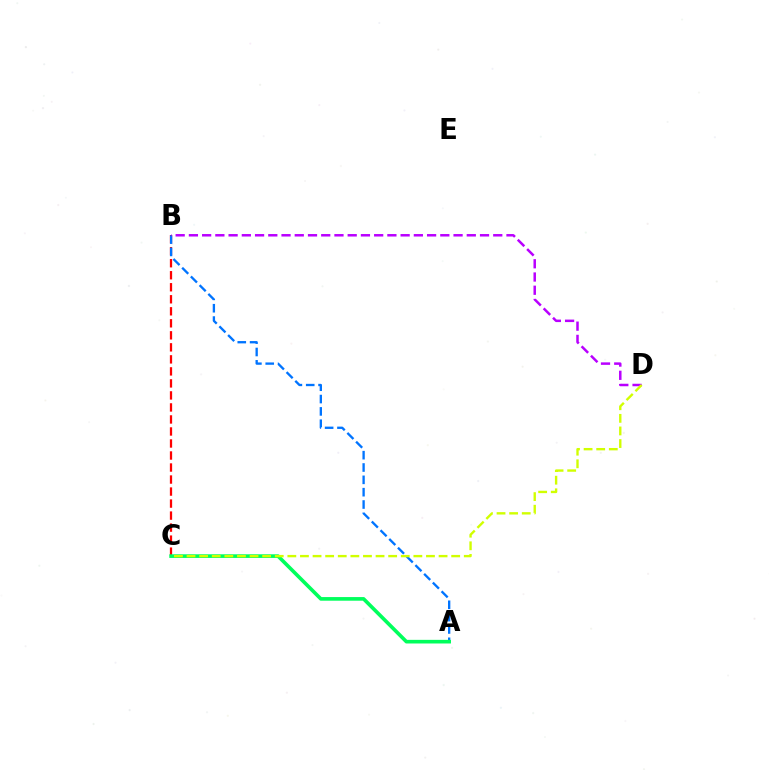{('B', 'C'): [{'color': '#ff0000', 'line_style': 'dashed', 'thickness': 1.63}], ('A', 'B'): [{'color': '#0074ff', 'line_style': 'dashed', 'thickness': 1.68}], ('B', 'D'): [{'color': '#b900ff', 'line_style': 'dashed', 'thickness': 1.8}], ('A', 'C'): [{'color': '#00ff5c', 'line_style': 'solid', 'thickness': 2.62}], ('C', 'D'): [{'color': '#d1ff00', 'line_style': 'dashed', 'thickness': 1.71}]}